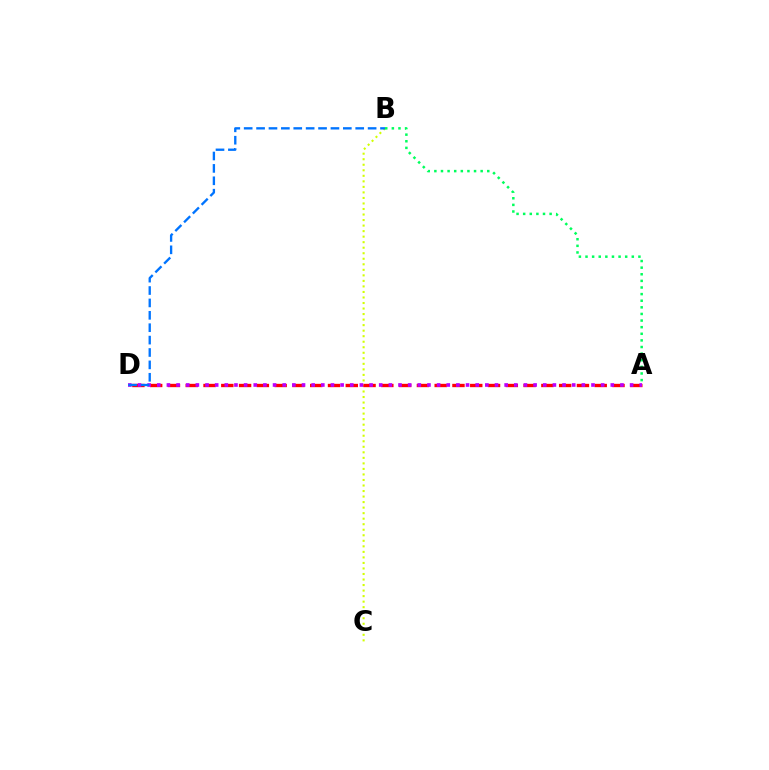{('B', 'C'): [{'color': '#d1ff00', 'line_style': 'dotted', 'thickness': 1.5}], ('A', 'D'): [{'color': '#ff0000', 'line_style': 'dashed', 'thickness': 2.42}, {'color': '#b900ff', 'line_style': 'dotted', 'thickness': 2.62}], ('A', 'B'): [{'color': '#00ff5c', 'line_style': 'dotted', 'thickness': 1.8}], ('B', 'D'): [{'color': '#0074ff', 'line_style': 'dashed', 'thickness': 1.68}]}